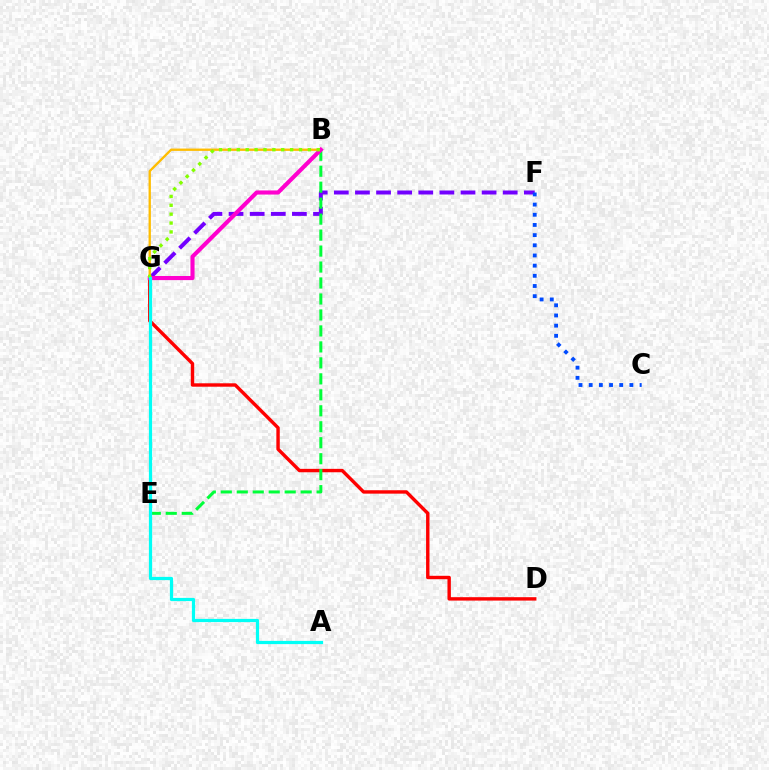{('F', 'G'): [{'color': '#7200ff', 'line_style': 'dashed', 'thickness': 2.87}], ('B', 'G'): [{'color': '#ffbd00', 'line_style': 'solid', 'thickness': 1.68}, {'color': '#ff00cf', 'line_style': 'solid', 'thickness': 2.96}, {'color': '#84ff00', 'line_style': 'dotted', 'thickness': 2.41}], ('C', 'F'): [{'color': '#004bff', 'line_style': 'dotted', 'thickness': 2.76}], ('D', 'G'): [{'color': '#ff0000', 'line_style': 'solid', 'thickness': 2.45}], ('B', 'E'): [{'color': '#00ff39', 'line_style': 'dashed', 'thickness': 2.17}], ('A', 'G'): [{'color': '#00fff6', 'line_style': 'solid', 'thickness': 2.32}]}